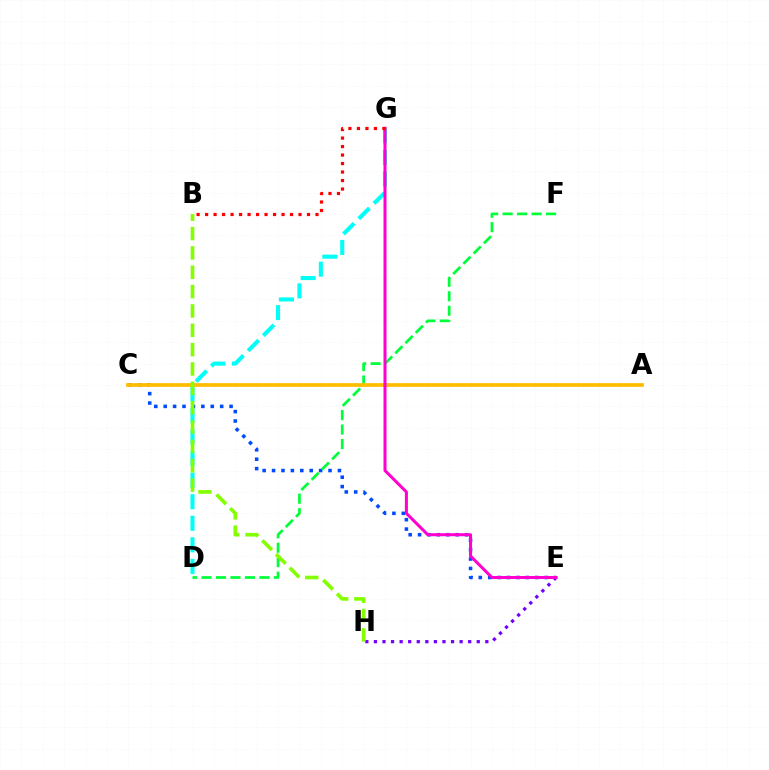{('C', 'E'): [{'color': '#004bff', 'line_style': 'dotted', 'thickness': 2.56}], ('D', 'F'): [{'color': '#00ff39', 'line_style': 'dashed', 'thickness': 1.97}], ('E', 'H'): [{'color': '#7200ff', 'line_style': 'dotted', 'thickness': 2.33}], ('D', 'G'): [{'color': '#00fff6', 'line_style': 'dashed', 'thickness': 2.93}], ('A', 'C'): [{'color': '#ffbd00', 'line_style': 'solid', 'thickness': 2.68}], ('E', 'G'): [{'color': '#ff00cf', 'line_style': 'solid', 'thickness': 2.18}], ('B', 'G'): [{'color': '#ff0000', 'line_style': 'dotted', 'thickness': 2.31}], ('B', 'H'): [{'color': '#84ff00', 'line_style': 'dashed', 'thickness': 2.63}]}